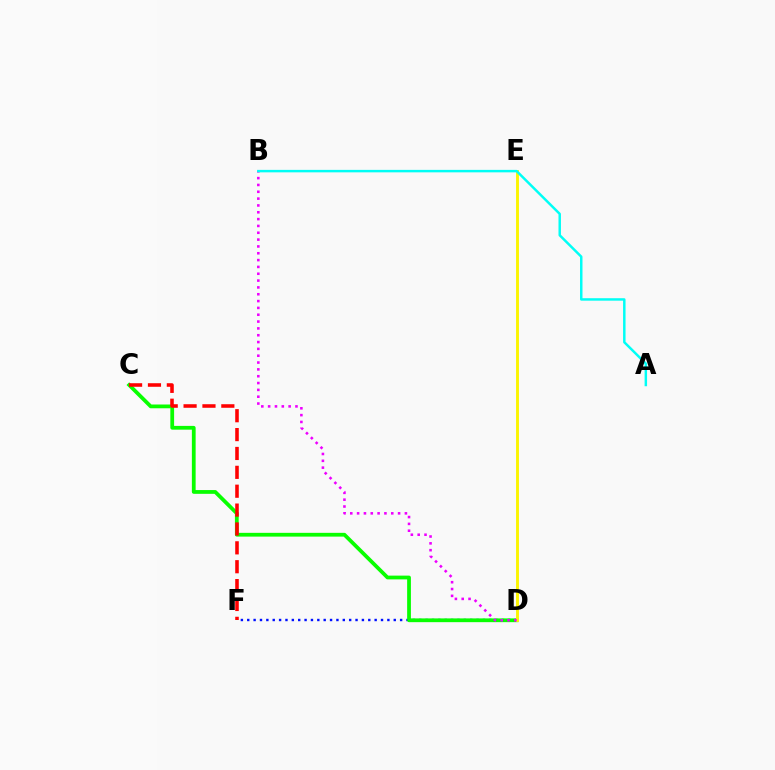{('D', 'F'): [{'color': '#0010ff', 'line_style': 'dotted', 'thickness': 1.73}], ('C', 'D'): [{'color': '#08ff00', 'line_style': 'solid', 'thickness': 2.71}], ('D', 'E'): [{'color': '#fcf500', 'line_style': 'solid', 'thickness': 2.08}], ('C', 'F'): [{'color': '#ff0000', 'line_style': 'dashed', 'thickness': 2.56}], ('B', 'D'): [{'color': '#ee00ff', 'line_style': 'dotted', 'thickness': 1.86}], ('A', 'B'): [{'color': '#00fff6', 'line_style': 'solid', 'thickness': 1.78}]}